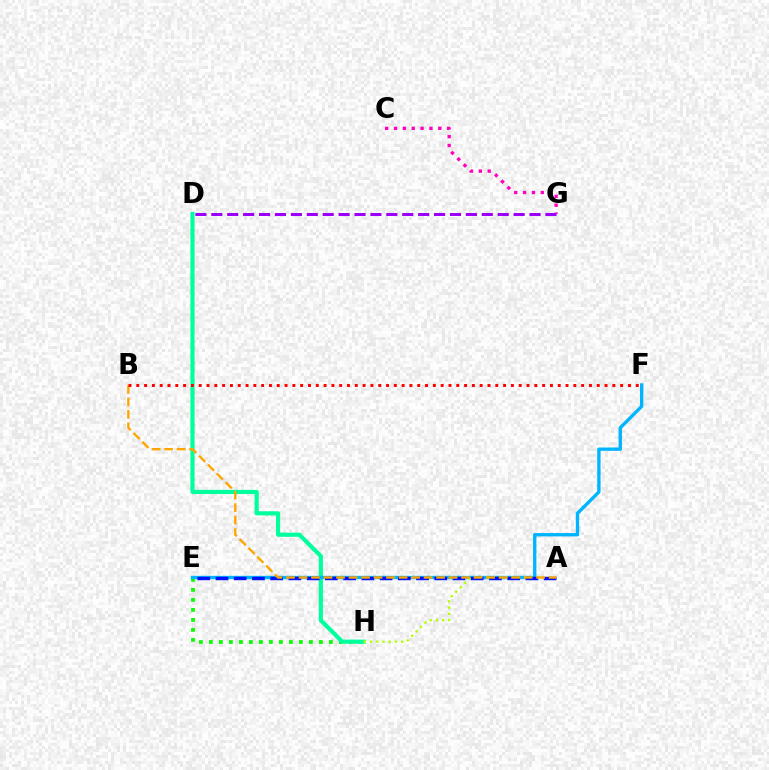{('C', 'G'): [{'color': '#ff00bd', 'line_style': 'dotted', 'thickness': 2.4}], ('E', 'H'): [{'color': '#08ff00', 'line_style': 'dotted', 'thickness': 2.72}], ('D', 'H'): [{'color': '#00ff9d', 'line_style': 'solid', 'thickness': 2.99}], ('D', 'G'): [{'color': '#9b00ff', 'line_style': 'dashed', 'thickness': 2.16}], ('E', 'F'): [{'color': '#00b5ff', 'line_style': 'solid', 'thickness': 2.41}], ('A', 'H'): [{'color': '#b3ff00', 'line_style': 'dotted', 'thickness': 1.69}], ('A', 'E'): [{'color': '#0010ff', 'line_style': 'dashed', 'thickness': 2.48}], ('A', 'B'): [{'color': '#ffa500', 'line_style': 'dashed', 'thickness': 1.7}], ('B', 'F'): [{'color': '#ff0000', 'line_style': 'dotted', 'thickness': 2.12}]}